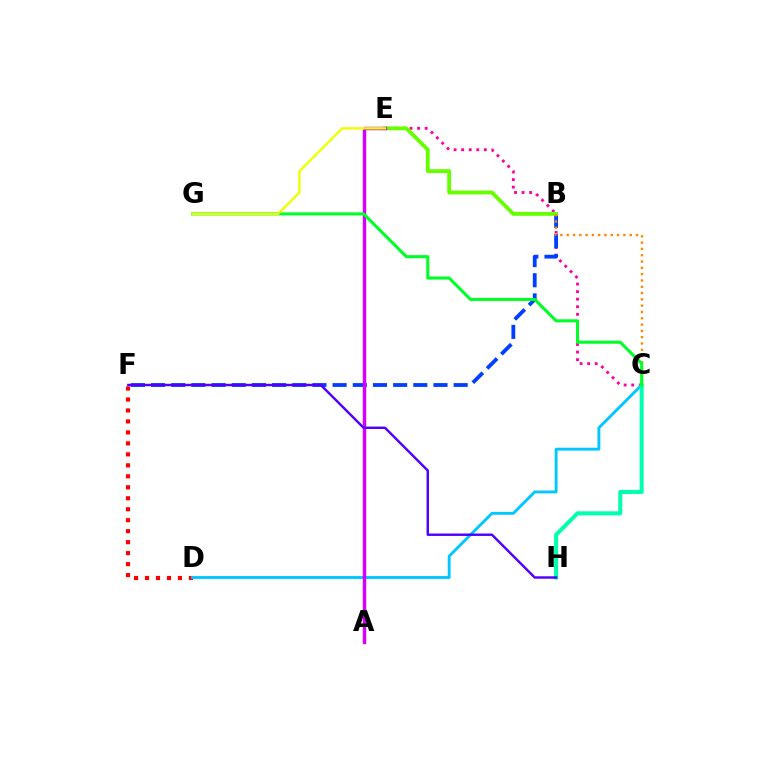{('C', 'E'): [{'color': '#ff00a0', 'line_style': 'dotted', 'thickness': 2.05}], ('B', 'F'): [{'color': '#003fff', 'line_style': 'dashed', 'thickness': 2.74}], ('D', 'F'): [{'color': '#ff0000', 'line_style': 'dotted', 'thickness': 2.98}], ('B', 'E'): [{'color': '#66ff00', 'line_style': 'solid', 'thickness': 2.78}], ('C', 'D'): [{'color': '#00c7ff', 'line_style': 'solid', 'thickness': 2.06}], ('B', 'C'): [{'color': '#ff8800', 'line_style': 'dotted', 'thickness': 1.71}], ('A', 'E'): [{'color': '#d600ff', 'line_style': 'solid', 'thickness': 2.48}], ('C', 'H'): [{'color': '#00ffaf', 'line_style': 'solid', 'thickness': 2.92}], ('C', 'G'): [{'color': '#00ff27', 'line_style': 'solid', 'thickness': 2.2}], ('E', 'G'): [{'color': '#eeff00', 'line_style': 'solid', 'thickness': 1.72}], ('F', 'H'): [{'color': '#4f00ff', 'line_style': 'solid', 'thickness': 1.75}]}